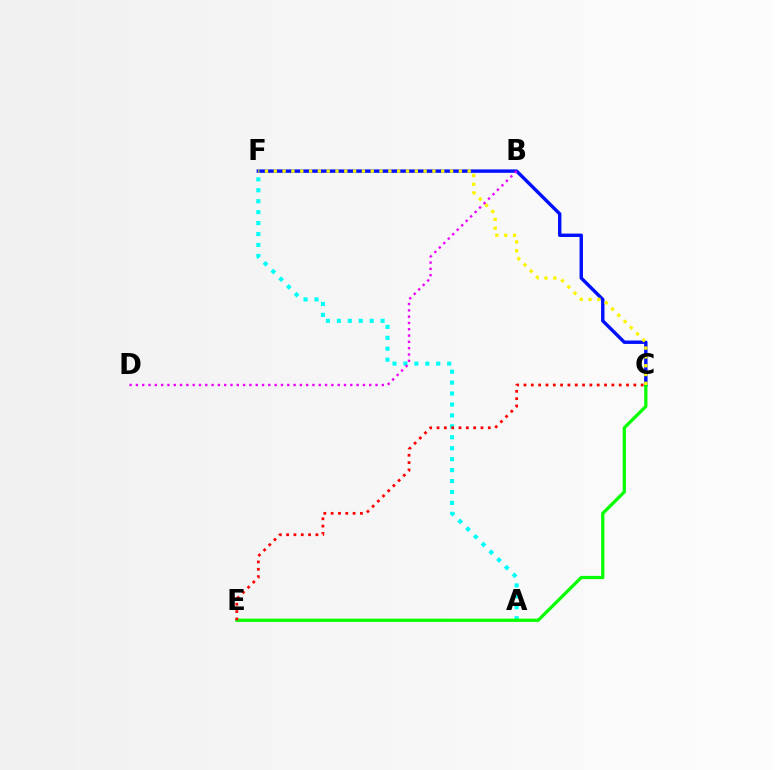{('A', 'F'): [{'color': '#00fff6', 'line_style': 'dotted', 'thickness': 2.97}], ('C', 'F'): [{'color': '#0010ff', 'line_style': 'solid', 'thickness': 2.45}, {'color': '#fcf500', 'line_style': 'dotted', 'thickness': 2.39}], ('C', 'E'): [{'color': '#08ff00', 'line_style': 'solid', 'thickness': 2.33}, {'color': '#ff0000', 'line_style': 'dotted', 'thickness': 1.99}], ('B', 'D'): [{'color': '#ee00ff', 'line_style': 'dotted', 'thickness': 1.71}]}